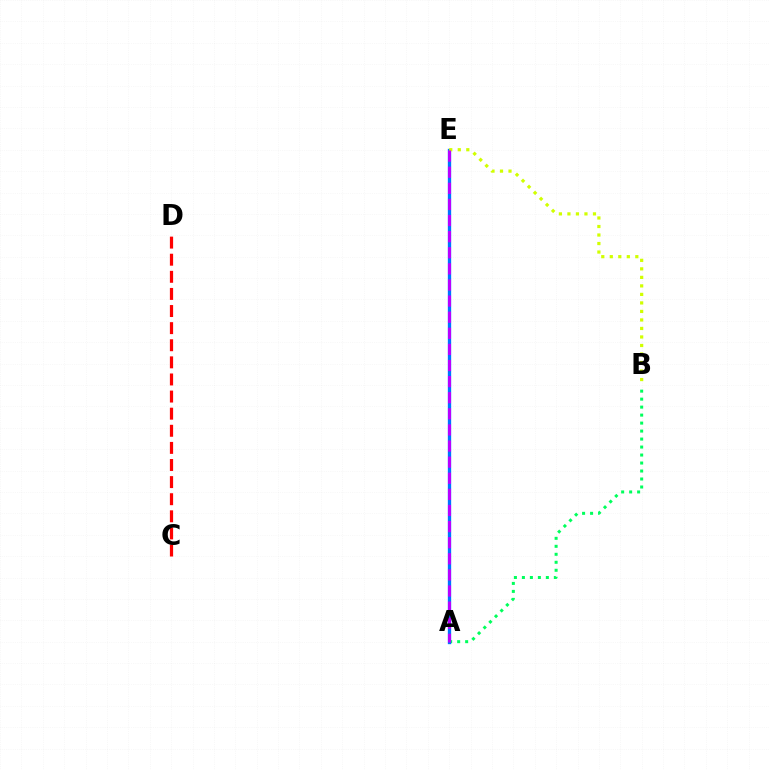{('C', 'D'): [{'color': '#ff0000', 'line_style': 'dashed', 'thickness': 2.32}], ('A', 'B'): [{'color': '#00ff5c', 'line_style': 'dotted', 'thickness': 2.17}], ('A', 'E'): [{'color': '#0074ff', 'line_style': 'solid', 'thickness': 2.4}, {'color': '#b900ff', 'line_style': 'dashed', 'thickness': 2.19}], ('B', 'E'): [{'color': '#d1ff00', 'line_style': 'dotted', 'thickness': 2.31}]}